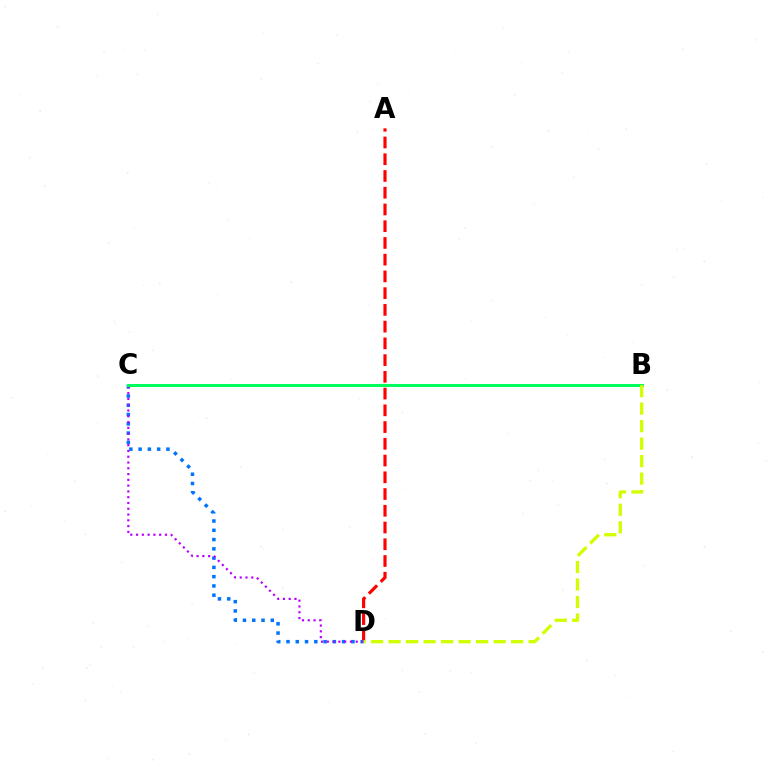{('A', 'D'): [{'color': '#ff0000', 'line_style': 'dashed', 'thickness': 2.27}], ('C', 'D'): [{'color': '#0074ff', 'line_style': 'dotted', 'thickness': 2.52}, {'color': '#b900ff', 'line_style': 'dotted', 'thickness': 1.57}], ('B', 'C'): [{'color': '#00ff5c', 'line_style': 'solid', 'thickness': 2.17}], ('B', 'D'): [{'color': '#d1ff00', 'line_style': 'dashed', 'thickness': 2.38}]}